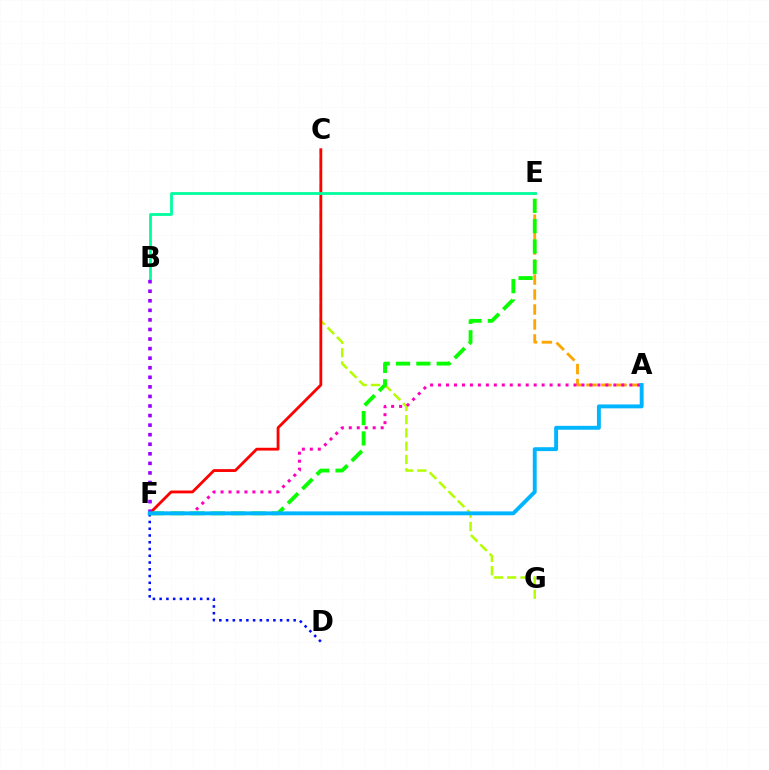{('C', 'G'): [{'color': '#b3ff00', 'line_style': 'dashed', 'thickness': 1.8}], ('A', 'E'): [{'color': '#ffa500', 'line_style': 'dashed', 'thickness': 2.03}], ('D', 'F'): [{'color': '#0010ff', 'line_style': 'dotted', 'thickness': 1.84}], ('A', 'F'): [{'color': '#ff00bd', 'line_style': 'dotted', 'thickness': 2.16}, {'color': '#00b5ff', 'line_style': 'solid', 'thickness': 2.81}], ('C', 'F'): [{'color': '#ff0000', 'line_style': 'solid', 'thickness': 2.03}], ('E', 'F'): [{'color': '#08ff00', 'line_style': 'dashed', 'thickness': 2.76}], ('B', 'E'): [{'color': '#00ff9d', 'line_style': 'solid', 'thickness': 2.01}], ('B', 'F'): [{'color': '#9b00ff', 'line_style': 'dotted', 'thickness': 2.6}]}